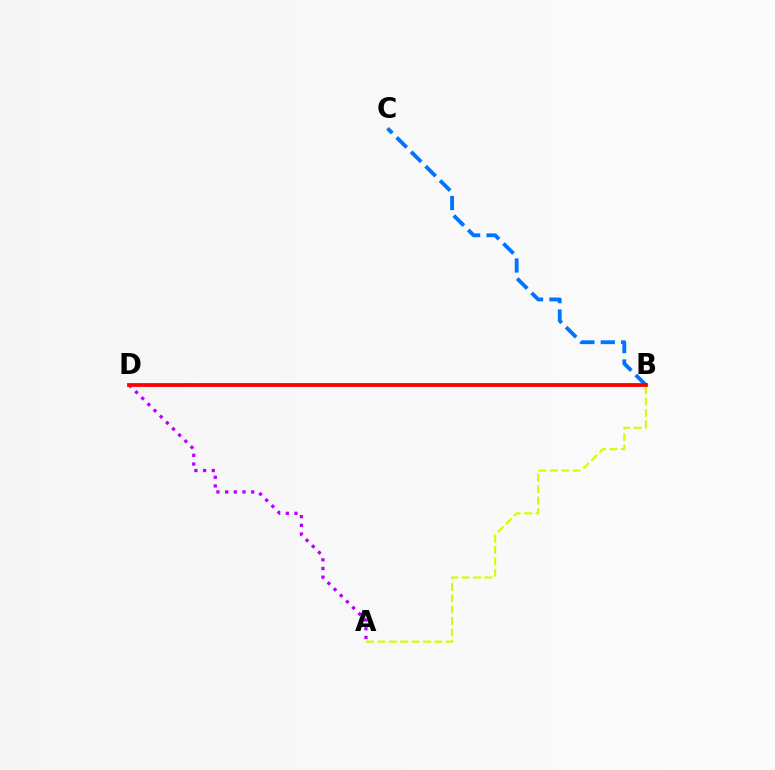{('B', 'D'): [{'color': '#00ff5c', 'line_style': 'dashed', 'thickness': 1.5}, {'color': '#ff0000', 'line_style': 'solid', 'thickness': 2.73}], ('B', 'C'): [{'color': '#0074ff', 'line_style': 'dashed', 'thickness': 2.77}], ('A', 'D'): [{'color': '#b900ff', 'line_style': 'dotted', 'thickness': 2.36}], ('A', 'B'): [{'color': '#d1ff00', 'line_style': 'dashed', 'thickness': 1.55}]}